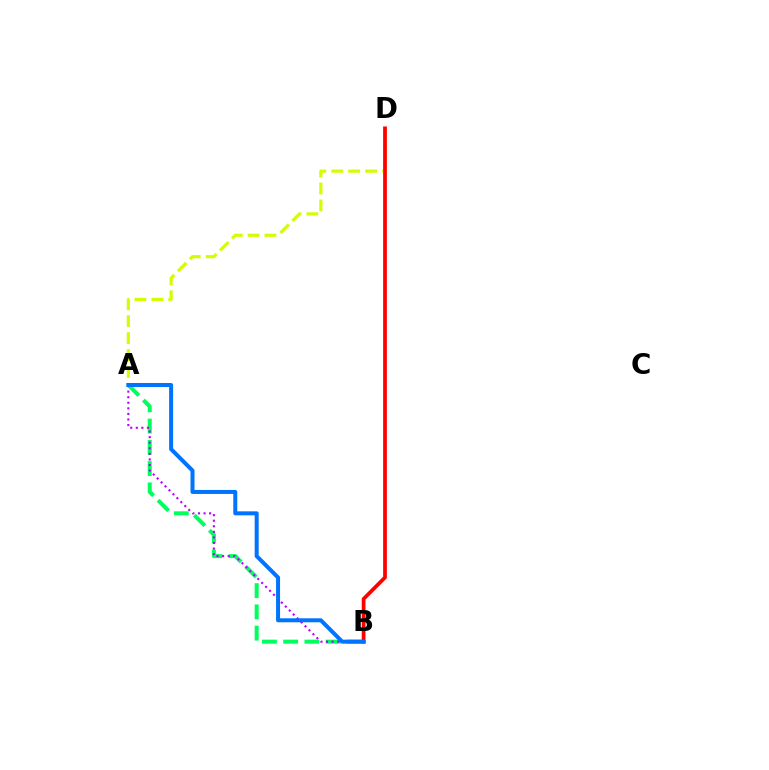{('A', 'D'): [{'color': '#d1ff00', 'line_style': 'dashed', 'thickness': 2.3}], ('A', 'B'): [{'color': '#00ff5c', 'line_style': 'dashed', 'thickness': 2.89}, {'color': '#b900ff', 'line_style': 'dotted', 'thickness': 1.51}, {'color': '#0074ff', 'line_style': 'solid', 'thickness': 2.88}], ('B', 'D'): [{'color': '#ff0000', 'line_style': 'solid', 'thickness': 2.68}]}